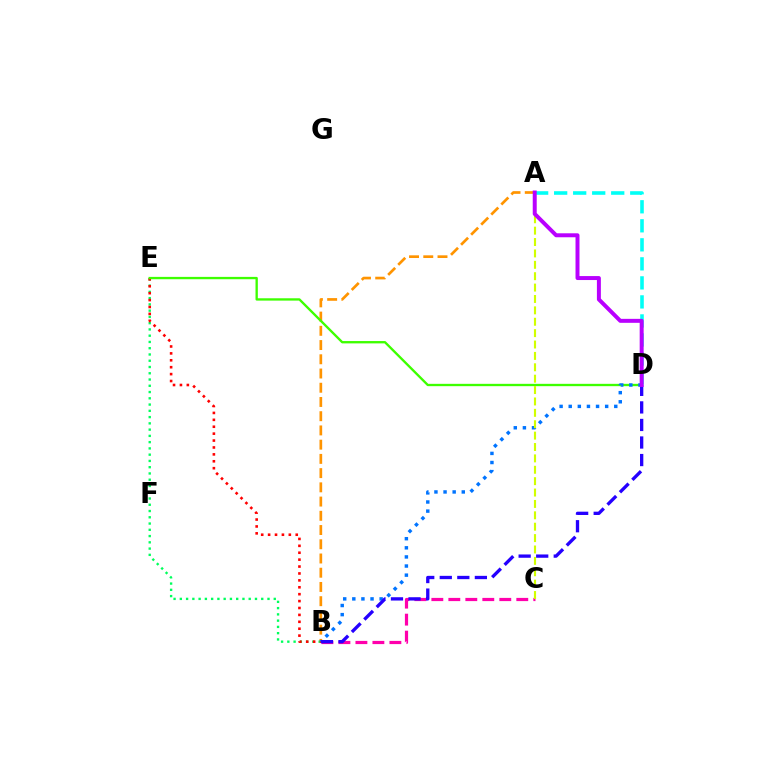{('A', 'B'): [{'color': '#ff9400', 'line_style': 'dashed', 'thickness': 1.93}], ('B', 'E'): [{'color': '#00ff5c', 'line_style': 'dotted', 'thickness': 1.7}, {'color': '#ff0000', 'line_style': 'dotted', 'thickness': 1.88}], ('A', 'D'): [{'color': '#00fff6', 'line_style': 'dashed', 'thickness': 2.58}, {'color': '#b900ff', 'line_style': 'solid', 'thickness': 2.86}], ('B', 'C'): [{'color': '#ff00ac', 'line_style': 'dashed', 'thickness': 2.31}], ('D', 'E'): [{'color': '#3dff00', 'line_style': 'solid', 'thickness': 1.68}], ('B', 'D'): [{'color': '#0074ff', 'line_style': 'dotted', 'thickness': 2.48}, {'color': '#2500ff', 'line_style': 'dashed', 'thickness': 2.38}], ('A', 'C'): [{'color': '#d1ff00', 'line_style': 'dashed', 'thickness': 1.55}]}